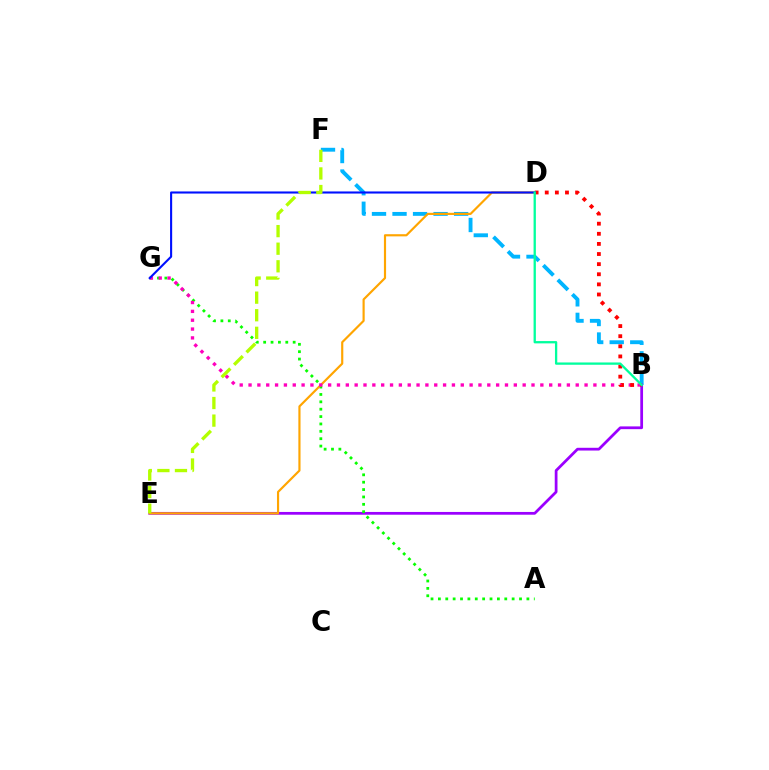{('B', 'F'): [{'color': '#00b5ff', 'line_style': 'dashed', 'thickness': 2.79}], ('B', 'E'): [{'color': '#9b00ff', 'line_style': 'solid', 'thickness': 1.99}], ('A', 'G'): [{'color': '#08ff00', 'line_style': 'dotted', 'thickness': 2.0}], ('D', 'E'): [{'color': '#ffa500', 'line_style': 'solid', 'thickness': 1.56}], ('B', 'G'): [{'color': '#ff00bd', 'line_style': 'dotted', 'thickness': 2.4}], ('B', 'D'): [{'color': '#ff0000', 'line_style': 'dotted', 'thickness': 2.75}, {'color': '#00ff9d', 'line_style': 'solid', 'thickness': 1.66}], ('D', 'G'): [{'color': '#0010ff', 'line_style': 'solid', 'thickness': 1.51}], ('E', 'F'): [{'color': '#b3ff00', 'line_style': 'dashed', 'thickness': 2.39}]}